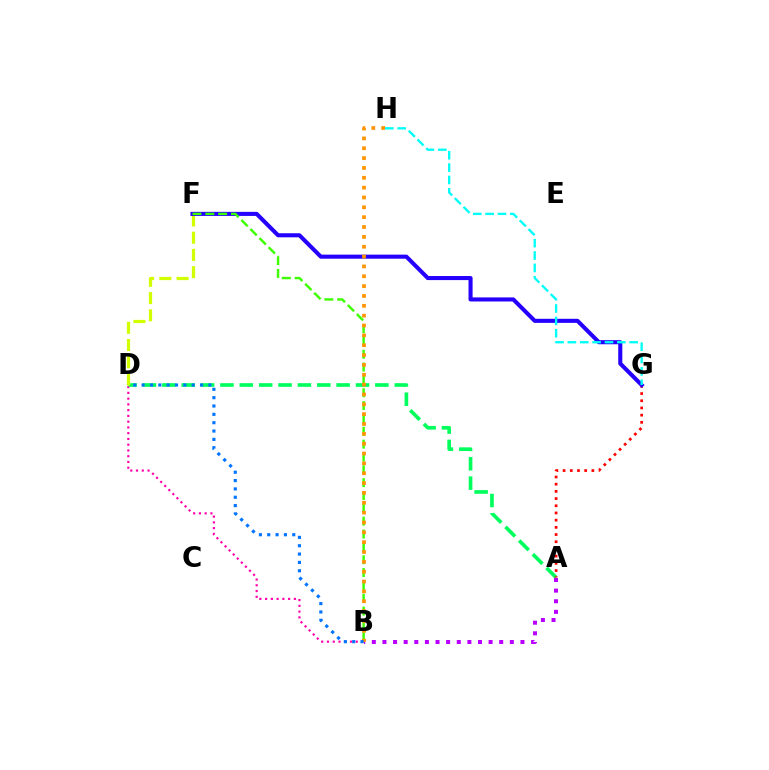{('B', 'D'): [{'color': '#ff00ac', 'line_style': 'dotted', 'thickness': 1.56}, {'color': '#0074ff', 'line_style': 'dotted', 'thickness': 2.27}], ('A', 'D'): [{'color': '#00ff5c', 'line_style': 'dashed', 'thickness': 2.63}], ('D', 'F'): [{'color': '#d1ff00', 'line_style': 'dashed', 'thickness': 2.34}], ('A', 'G'): [{'color': '#ff0000', 'line_style': 'dotted', 'thickness': 1.96}], ('A', 'B'): [{'color': '#b900ff', 'line_style': 'dotted', 'thickness': 2.88}], ('F', 'G'): [{'color': '#2500ff', 'line_style': 'solid', 'thickness': 2.93}], ('B', 'F'): [{'color': '#3dff00', 'line_style': 'dashed', 'thickness': 1.74}], ('G', 'H'): [{'color': '#00fff6', 'line_style': 'dashed', 'thickness': 1.68}], ('B', 'H'): [{'color': '#ff9400', 'line_style': 'dotted', 'thickness': 2.68}]}